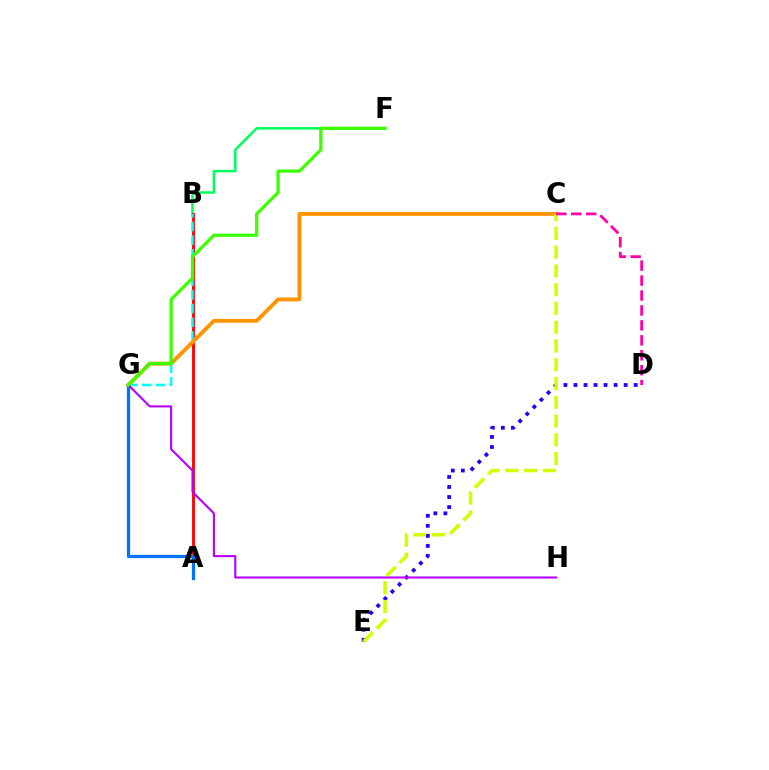{('B', 'F'): [{'color': '#00ff5c', 'line_style': 'solid', 'thickness': 1.81}], ('A', 'B'): [{'color': '#ff0000', 'line_style': 'solid', 'thickness': 2.03}], ('B', 'G'): [{'color': '#00fff6', 'line_style': 'dashed', 'thickness': 1.86}], ('C', 'G'): [{'color': '#ff9400', 'line_style': 'solid', 'thickness': 2.81}], ('D', 'E'): [{'color': '#2500ff', 'line_style': 'dotted', 'thickness': 2.73}], ('A', 'G'): [{'color': '#0074ff', 'line_style': 'solid', 'thickness': 2.34}], ('C', 'E'): [{'color': '#d1ff00', 'line_style': 'dashed', 'thickness': 2.55}], ('G', 'H'): [{'color': '#b900ff', 'line_style': 'solid', 'thickness': 1.53}], ('C', 'D'): [{'color': '#ff00ac', 'line_style': 'dashed', 'thickness': 2.03}], ('F', 'G'): [{'color': '#3dff00', 'line_style': 'solid', 'thickness': 2.35}]}